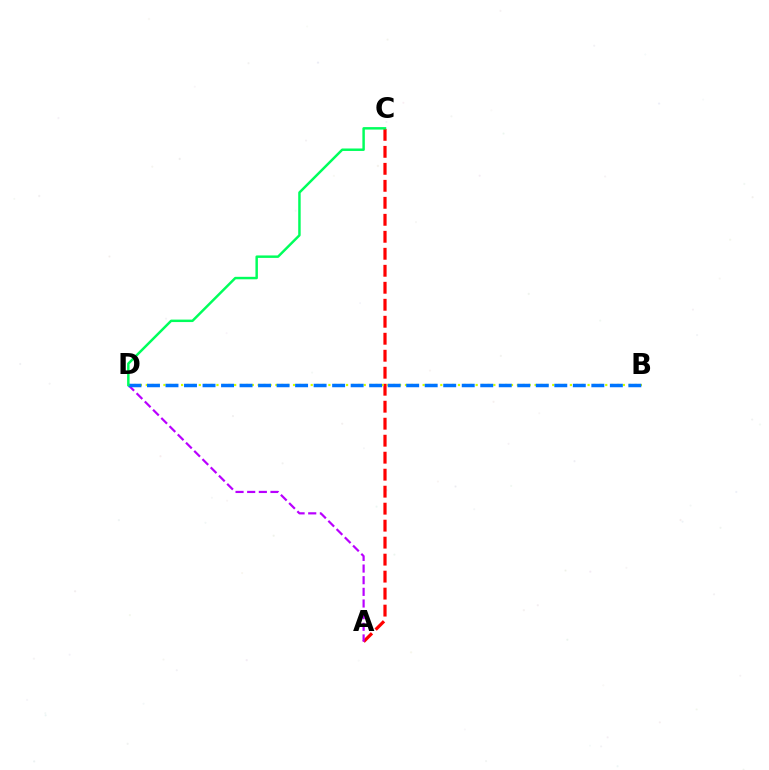{('A', 'C'): [{'color': '#ff0000', 'line_style': 'dashed', 'thickness': 2.31}], ('B', 'D'): [{'color': '#d1ff00', 'line_style': 'dotted', 'thickness': 1.6}, {'color': '#0074ff', 'line_style': 'dashed', 'thickness': 2.52}], ('A', 'D'): [{'color': '#b900ff', 'line_style': 'dashed', 'thickness': 1.58}], ('C', 'D'): [{'color': '#00ff5c', 'line_style': 'solid', 'thickness': 1.78}]}